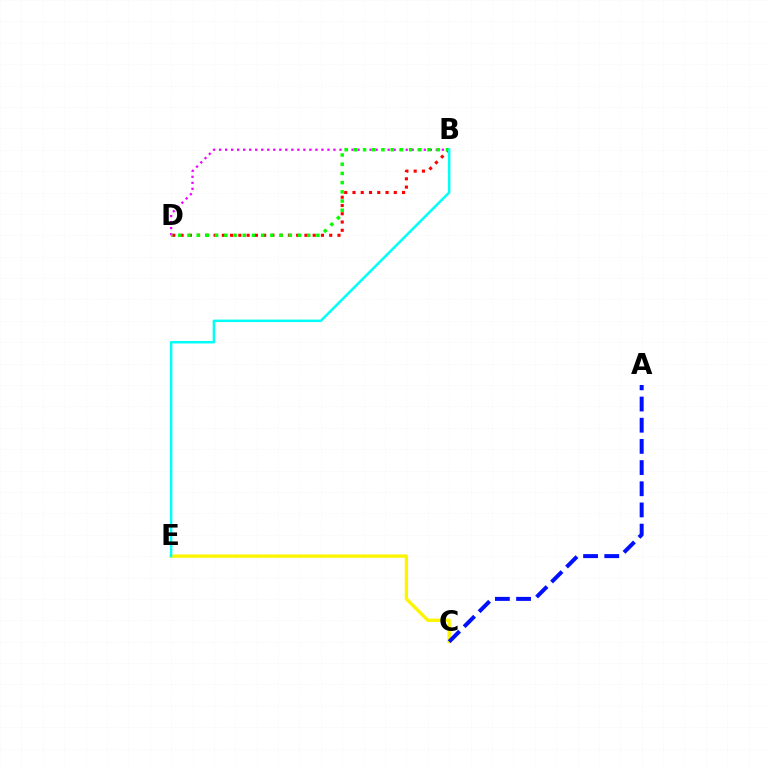{('B', 'D'): [{'color': '#ee00ff', 'line_style': 'dotted', 'thickness': 1.64}, {'color': '#ff0000', 'line_style': 'dotted', 'thickness': 2.24}, {'color': '#08ff00', 'line_style': 'dotted', 'thickness': 2.5}], ('C', 'E'): [{'color': '#fcf500', 'line_style': 'solid', 'thickness': 2.41}], ('B', 'E'): [{'color': '#00fff6', 'line_style': 'solid', 'thickness': 1.79}], ('A', 'C'): [{'color': '#0010ff', 'line_style': 'dashed', 'thickness': 2.88}]}